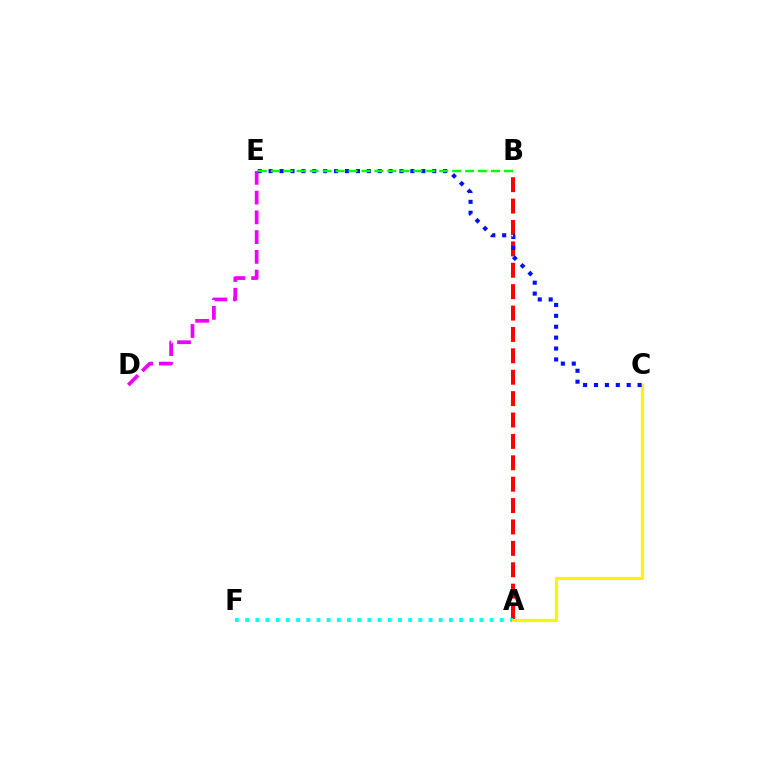{('A', 'B'): [{'color': '#ff0000', 'line_style': 'dashed', 'thickness': 2.91}], ('A', 'F'): [{'color': '#00fff6', 'line_style': 'dotted', 'thickness': 2.77}], ('A', 'C'): [{'color': '#fcf500', 'line_style': 'solid', 'thickness': 2.3}], ('D', 'E'): [{'color': '#ee00ff', 'line_style': 'dashed', 'thickness': 2.68}], ('C', 'E'): [{'color': '#0010ff', 'line_style': 'dotted', 'thickness': 2.96}], ('B', 'E'): [{'color': '#08ff00', 'line_style': 'dashed', 'thickness': 1.76}]}